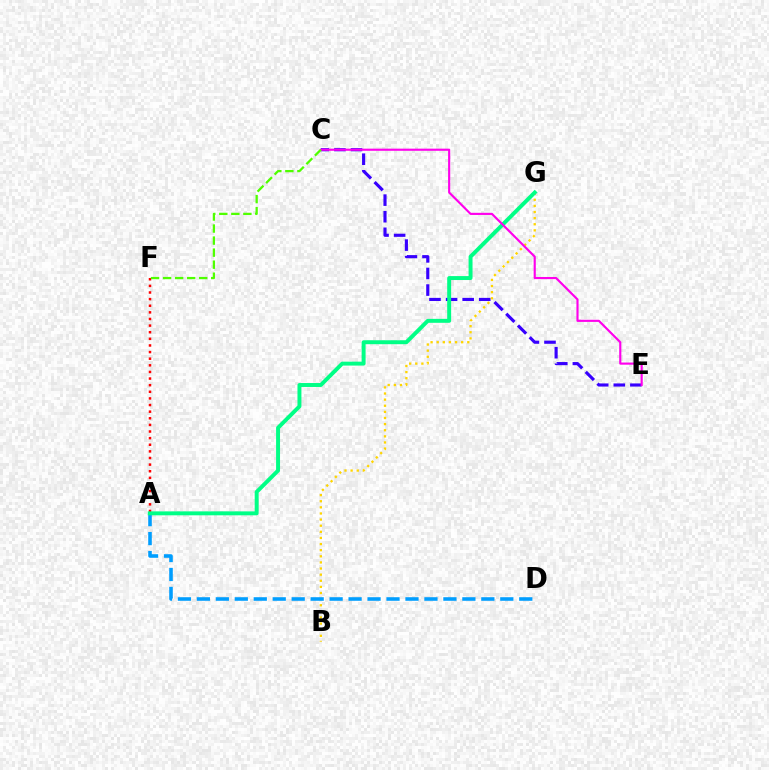{('C', 'E'): [{'color': '#3700ff', 'line_style': 'dashed', 'thickness': 2.25}, {'color': '#ff00ed', 'line_style': 'solid', 'thickness': 1.54}], ('B', 'G'): [{'color': '#ffd500', 'line_style': 'dotted', 'thickness': 1.66}], ('A', 'F'): [{'color': '#ff0000', 'line_style': 'dotted', 'thickness': 1.8}], ('A', 'D'): [{'color': '#009eff', 'line_style': 'dashed', 'thickness': 2.58}], ('A', 'G'): [{'color': '#00ff86', 'line_style': 'solid', 'thickness': 2.84}], ('C', 'F'): [{'color': '#4fff00', 'line_style': 'dashed', 'thickness': 1.64}]}